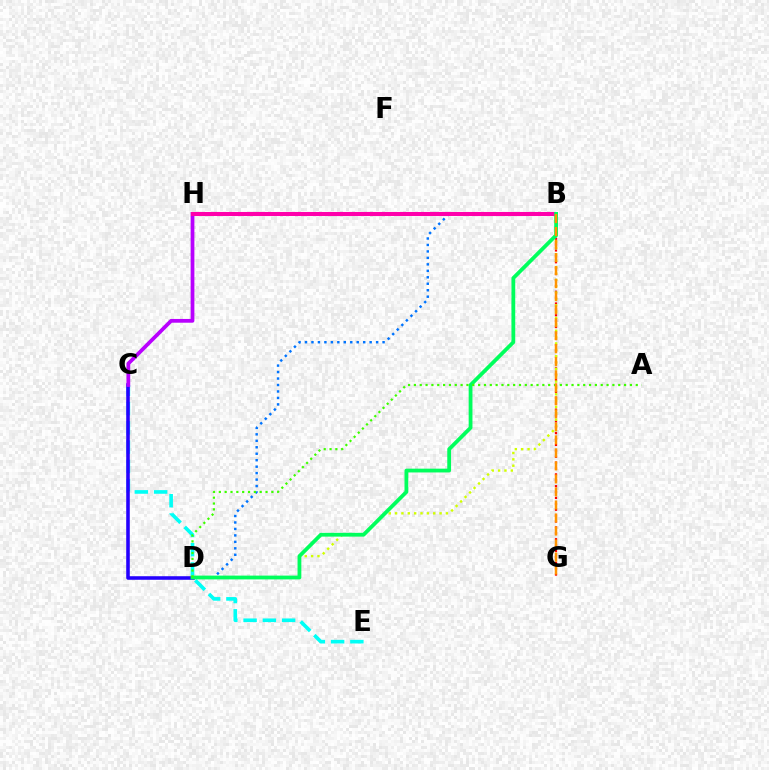{('C', 'E'): [{'color': '#00fff6', 'line_style': 'dashed', 'thickness': 2.62}], ('B', 'G'): [{'color': '#ff0000', 'line_style': 'dotted', 'thickness': 1.6}, {'color': '#ff9400', 'line_style': 'dashed', 'thickness': 1.77}], ('B', 'D'): [{'color': '#d1ff00', 'line_style': 'dotted', 'thickness': 1.73}, {'color': '#0074ff', 'line_style': 'dotted', 'thickness': 1.76}, {'color': '#00ff5c', 'line_style': 'solid', 'thickness': 2.73}], ('C', 'D'): [{'color': '#2500ff', 'line_style': 'solid', 'thickness': 2.57}], ('C', 'H'): [{'color': '#b900ff', 'line_style': 'solid', 'thickness': 2.7}], ('B', 'H'): [{'color': '#ff00ac', 'line_style': 'solid', 'thickness': 2.91}], ('A', 'D'): [{'color': '#3dff00', 'line_style': 'dotted', 'thickness': 1.59}]}